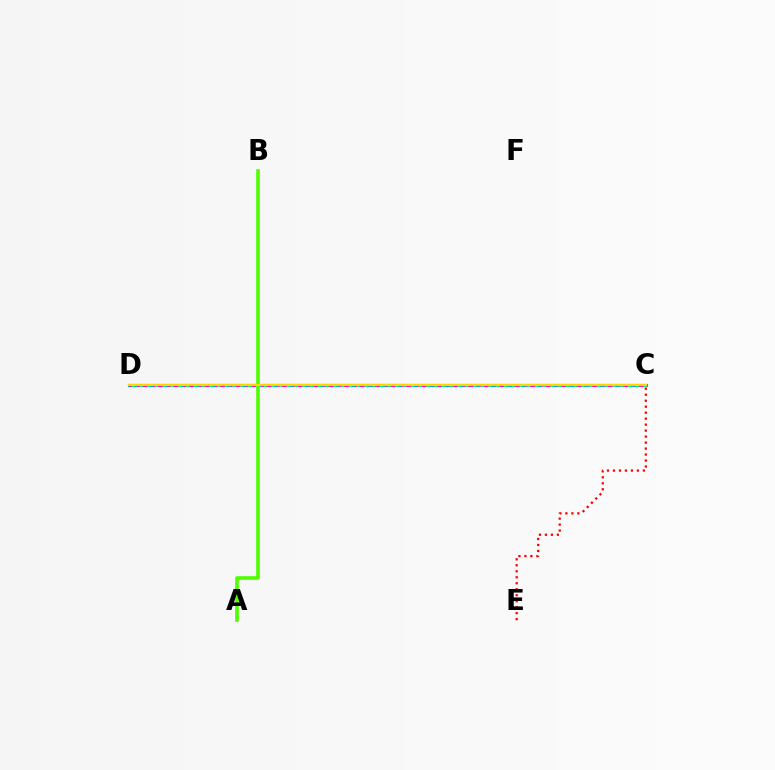{('C', 'D'): [{'color': '#3700ff', 'line_style': 'solid', 'thickness': 1.82}, {'color': '#009eff', 'line_style': 'solid', 'thickness': 2.28}, {'color': '#ff00ed', 'line_style': 'dashed', 'thickness': 2.12}, {'color': '#00ff86', 'line_style': 'dotted', 'thickness': 2.11}, {'color': '#ffd500', 'line_style': 'solid', 'thickness': 1.54}], ('C', 'E'): [{'color': '#ff0000', 'line_style': 'dotted', 'thickness': 1.63}], ('A', 'B'): [{'color': '#4fff00', 'line_style': 'solid', 'thickness': 2.62}]}